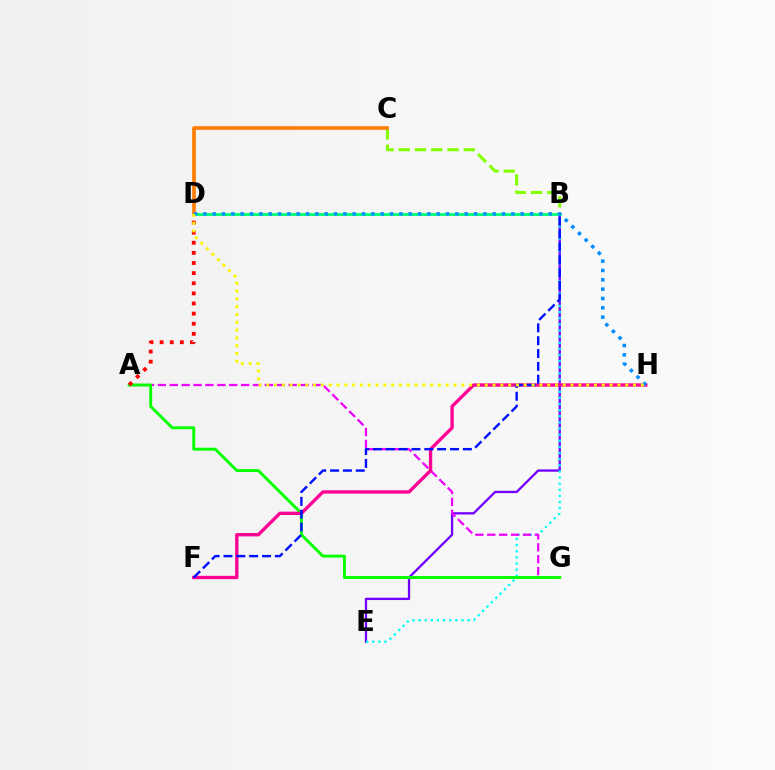{('B', 'E'): [{'color': '#7200ff', 'line_style': 'solid', 'thickness': 1.66}, {'color': '#00fff6', 'line_style': 'dotted', 'thickness': 1.67}], ('A', 'G'): [{'color': '#ee00ff', 'line_style': 'dashed', 'thickness': 1.62}, {'color': '#08ff00', 'line_style': 'solid', 'thickness': 2.1}], ('B', 'C'): [{'color': '#84ff00', 'line_style': 'dashed', 'thickness': 2.21}], ('F', 'H'): [{'color': '#ff0094', 'line_style': 'solid', 'thickness': 2.4}], ('B', 'F'): [{'color': '#0010ff', 'line_style': 'dashed', 'thickness': 1.75}], ('C', 'D'): [{'color': '#ff7c00', 'line_style': 'solid', 'thickness': 2.62}], ('B', 'D'): [{'color': '#00ff74', 'line_style': 'solid', 'thickness': 2.05}], ('A', 'D'): [{'color': '#ff0000', 'line_style': 'dotted', 'thickness': 2.75}], ('D', 'H'): [{'color': '#008cff', 'line_style': 'dotted', 'thickness': 2.54}, {'color': '#fcf500', 'line_style': 'dotted', 'thickness': 2.12}]}